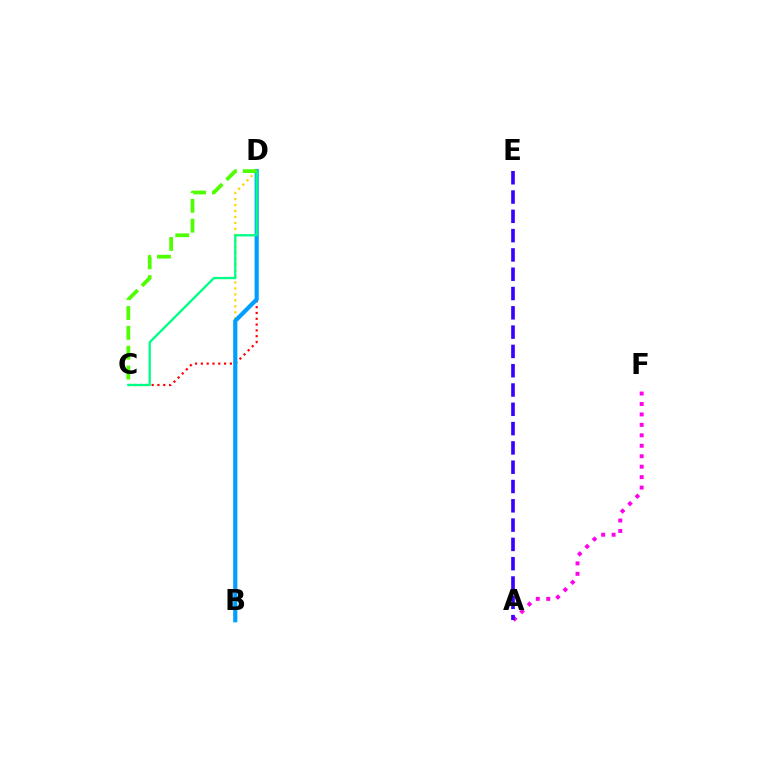{('A', 'F'): [{'color': '#ff00ed', 'line_style': 'dotted', 'thickness': 2.84}], ('A', 'E'): [{'color': '#3700ff', 'line_style': 'dashed', 'thickness': 2.62}], ('B', 'D'): [{'color': '#ffd500', 'line_style': 'dotted', 'thickness': 1.62}, {'color': '#009eff', 'line_style': 'solid', 'thickness': 2.99}], ('C', 'D'): [{'color': '#ff0000', 'line_style': 'dotted', 'thickness': 1.58}, {'color': '#00ff86', 'line_style': 'solid', 'thickness': 1.66}, {'color': '#4fff00', 'line_style': 'dashed', 'thickness': 2.7}]}